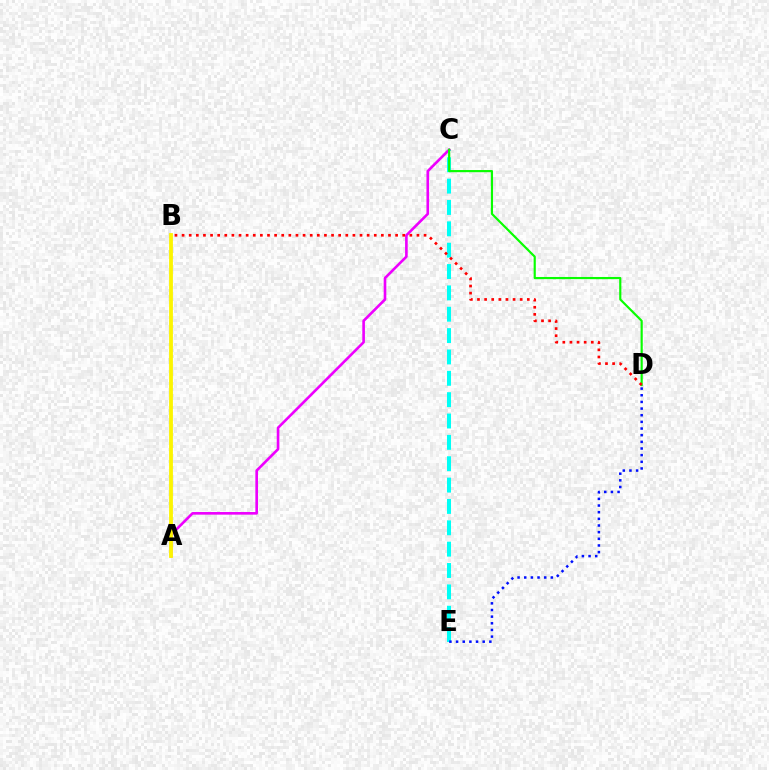{('C', 'E'): [{'color': '#00fff6', 'line_style': 'dashed', 'thickness': 2.9}], ('A', 'C'): [{'color': '#ee00ff', 'line_style': 'solid', 'thickness': 1.89}], ('C', 'D'): [{'color': '#08ff00', 'line_style': 'solid', 'thickness': 1.56}], ('D', 'E'): [{'color': '#0010ff', 'line_style': 'dotted', 'thickness': 1.81}], ('A', 'B'): [{'color': '#fcf500', 'line_style': 'solid', 'thickness': 2.74}], ('B', 'D'): [{'color': '#ff0000', 'line_style': 'dotted', 'thickness': 1.93}]}